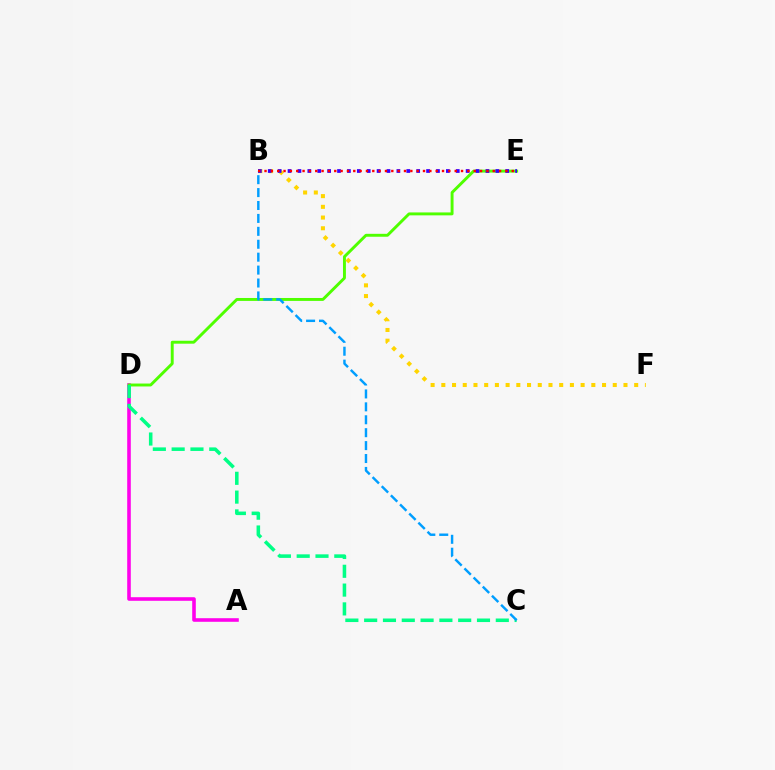{('A', 'D'): [{'color': '#ff00ed', 'line_style': 'solid', 'thickness': 2.58}], ('D', 'E'): [{'color': '#4fff00', 'line_style': 'solid', 'thickness': 2.1}], ('C', 'D'): [{'color': '#00ff86', 'line_style': 'dashed', 'thickness': 2.55}], ('B', 'F'): [{'color': '#ffd500', 'line_style': 'dotted', 'thickness': 2.91}], ('B', 'E'): [{'color': '#3700ff', 'line_style': 'dotted', 'thickness': 2.69}, {'color': '#ff0000', 'line_style': 'dotted', 'thickness': 1.72}], ('B', 'C'): [{'color': '#009eff', 'line_style': 'dashed', 'thickness': 1.75}]}